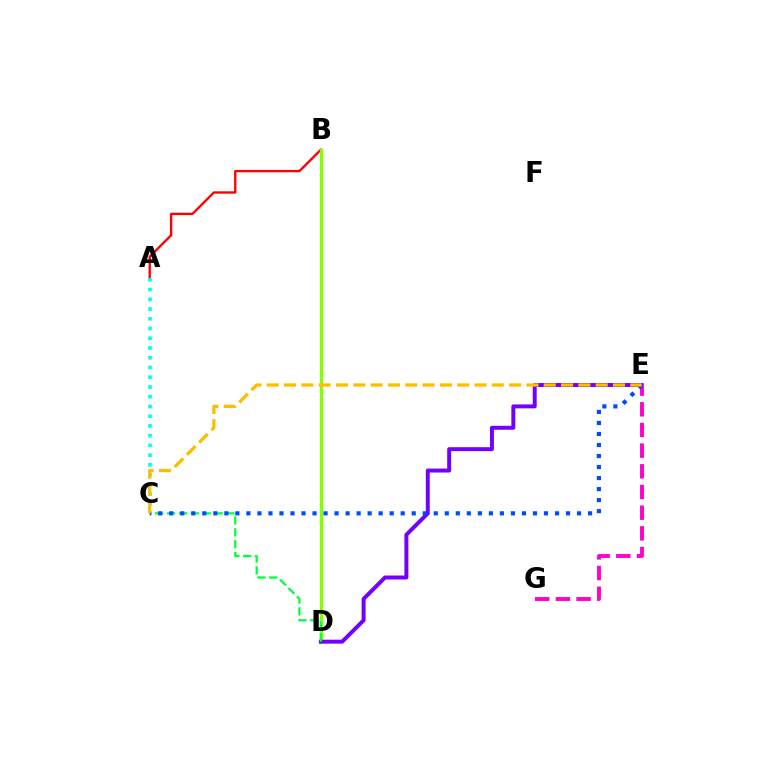{('A', 'B'): [{'color': '#ff0000', 'line_style': 'solid', 'thickness': 1.69}], ('A', 'C'): [{'color': '#00fff6', 'line_style': 'dotted', 'thickness': 2.65}], ('B', 'D'): [{'color': '#84ff00', 'line_style': 'solid', 'thickness': 2.42}], ('D', 'E'): [{'color': '#7200ff', 'line_style': 'solid', 'thickness': 2.85}], ('E', 'G'): [{'color': '#ff00cf', 'line_style': 'dashed', 'thickness': 2.81}], ('C', 'D'): [{'color': '#00ff39', 'line_style': 'dashed', 'thickness': 1.61}], ('C', 'E'): [{'color': '#004bff', 'line_style': 'dotted', 'thickness': 2.99}, {'color': '#ffbd00', 'line_style': 'dashed', 'thickness': 2.35}]}